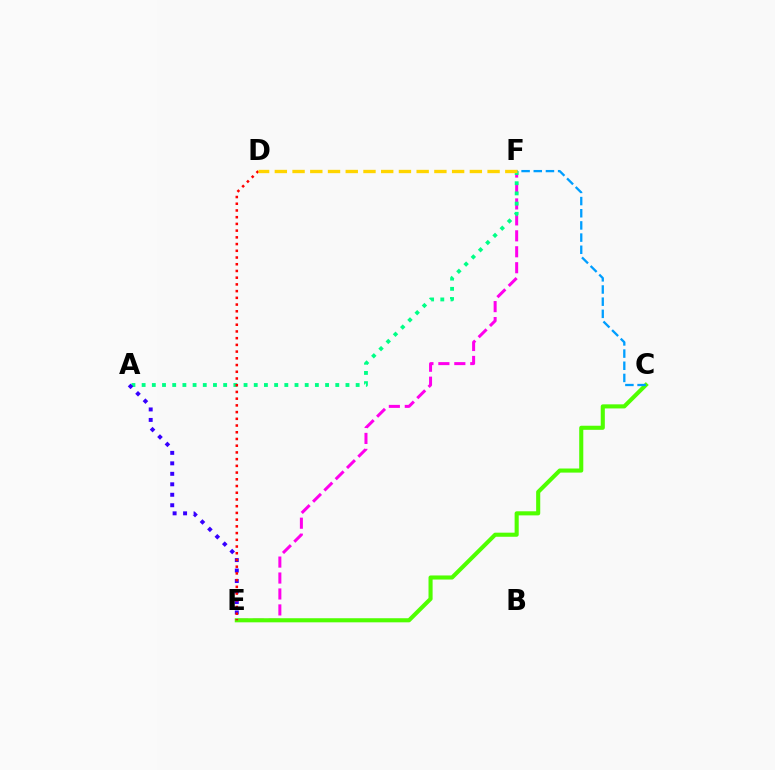{('E', 'F'): [{'color': '#ff00ed', 'line_style': 'dashed', 'thickness': 2.17}], ('C', 'E'): [{'color': '#4fff00', 'line_style': 'solid', 'thickness': 2.94}], ('A', 'F'): [{'color': '#00ff86', 'line_style': 'dotted', 'thickness': 2.77}], ('C', 'F'): [{'color': '#009eff', 'line_style': 'dashed', 'thickness': 1.65}], ('A', 'E'): [{'color': '#3700ff', 'line_style': 'dotted', 'thickness': 2.85}], ('D', 'E'): [{'color': '#ff0000', 'line_style': 'dotted', 'thickness': 1.83}], ('D', 'F'): [{'color': '#ffd500', 'line_style': 'dashed', 'thickness': 2.41}]}